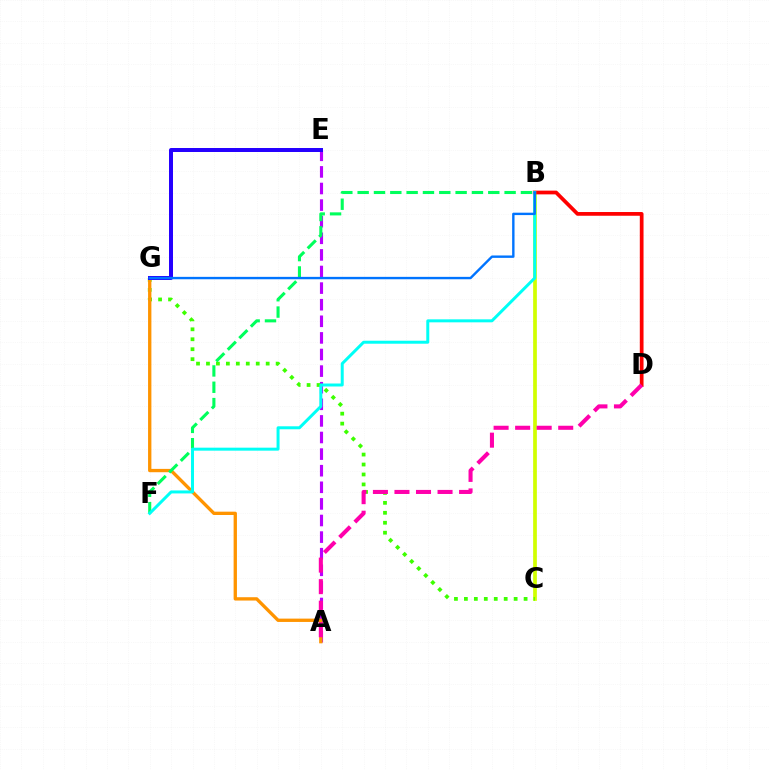{('B', 'C'): [{'color': '#d1ff00', 'line_style': 'solid', 'thickness': 2.67}], ('A', 'E'): [{'color': '#b900ff', 'line_style': 'dashed', 'thickness': 2.26}], ('C', 'G'): [{'color': '#3dff00', 'line_style': 'dotted', 'thickness': 2.7}], ('A', 'G'): [{'color': '#ff9400', 'line_style': 'solid', 'thickness': 2.4}], ('E', 'G'): [{'color': '#2500ff', 'line_style': 'solid', 'thickness': 2.87}], ('B', 'F'): [{'color': '#00ff5c', 'line_style': 'dashed', 'thickness': 2.22}, {'color': '#00fff6', 'line_style': 'solid', 'thickness': 2.15}], ('B', 'D'): [{'color': '#ff0000', 'line_style': 'solid', 'thickness': 2.69}], ('B', 'G'): [{'color': '#0074ff', 'line_style': 'solid', 'thickness': 1.72}], ('A', 'D'): [{'color': '#ff00ac', 'line_style': 'dashed', 'thickness': 2.93}]}